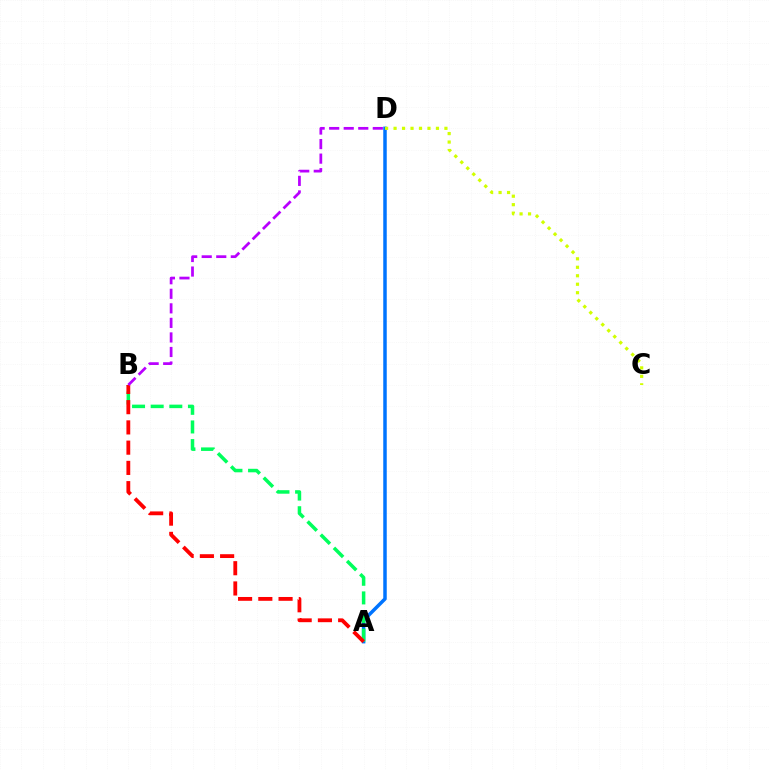{('A', 'D'): [{'color': '#0074ff', 'line_style': 'solid', 'thickness': 2.51}], ('A', 'B'): [{'color': '#00ff5c', 'line_style': 'dashed', 'thickness': 2.53}, {'color': '#ff0000', 'line_style': 'dashed', 'thickness': 2.75}], ('B', 'D'): [{'color': '#b900ff', 'line_style': 'dashed', 'thickness': 1.98}], ('C', 'D'): [{'color': '#d1ff00', 'line_style': 'dotted', 'thickness': 2.3}]}